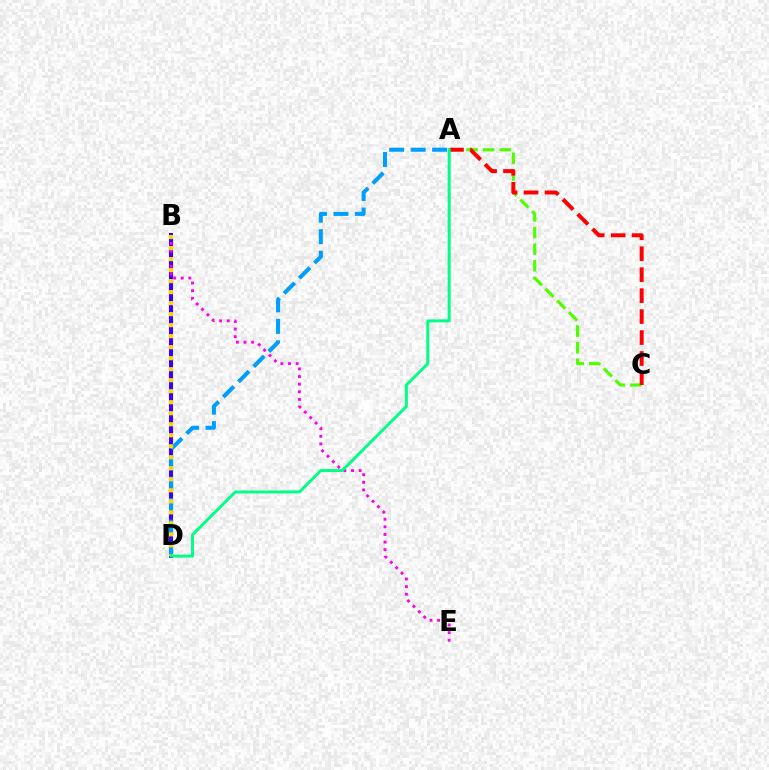{('A', 'C'): [{'color': '#4fff00', 'line_style': 'dashed', 'thickness': 2.26}, {'color': '#ff0000', 'line_style': 'dashed', 'thickness': 2.85}], ('B', 'D'): [{'color': '#3700ff', 'line_style': 'solid', 'thickness': 2.93}, {'color': '#ffd500', 'line_style': 'dotted', 'thickness': 2.99}], ('B', 'E'): [{'color': '#ff00ed', 'line_style': 'dotted', 'thickness': 2.07}], ('A', 'D'): [{'color': '#009eff', 'line_style': 'dashed', 'thickness': 2.92}, {'color': '#00ff86', 'line_style': 'solid', 'thickness': 2.13}]}